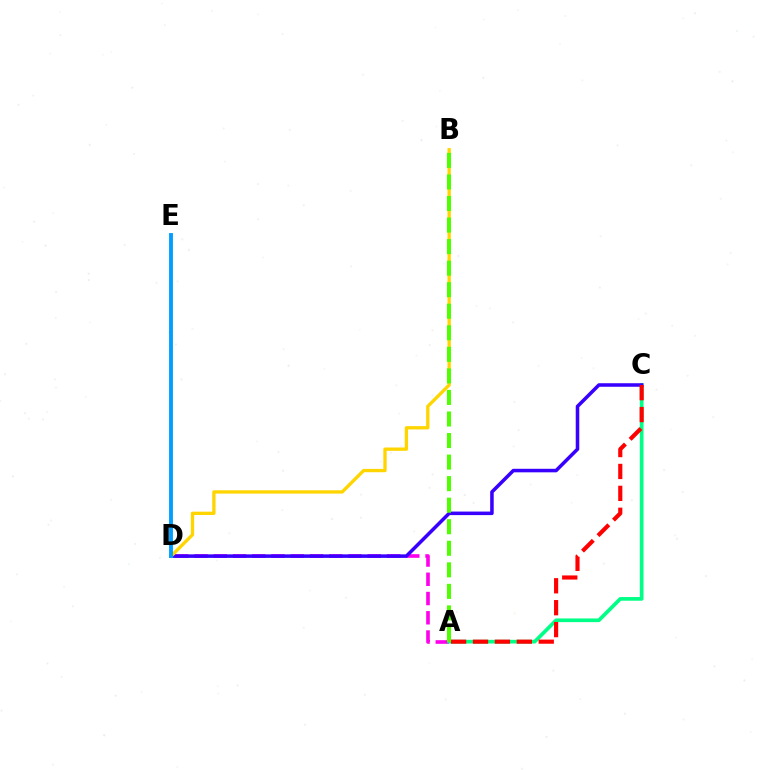{('A', 'D'): [{'color': '#ff00ed', 'line_style': 'dashed', 'thickness': 2.62}], ('A', 'C'): [{'color': '#00ff86', 'line_style': 'solid', 'thickness': 2.65}, {'color': '#ff0000', 'line_style': 'dashed', 'thickness': 2.98}], ('C', 'D'): [{'color': '#3700ff', 'line_style': 'solid', 'thickness': 2.54}], ('B', 'D'): [{'color': '#ffd500', 'line_style': 'solid', 'thickness': 2.39}], ('D', 'E'): [{'color': '#009eff', 'line_style': 'solid', 'thickness': 2.78}], ('A', 'B'): [{'color': '#4fff00', 'line_style': 'dashed', 'thickness': 2.93}]}